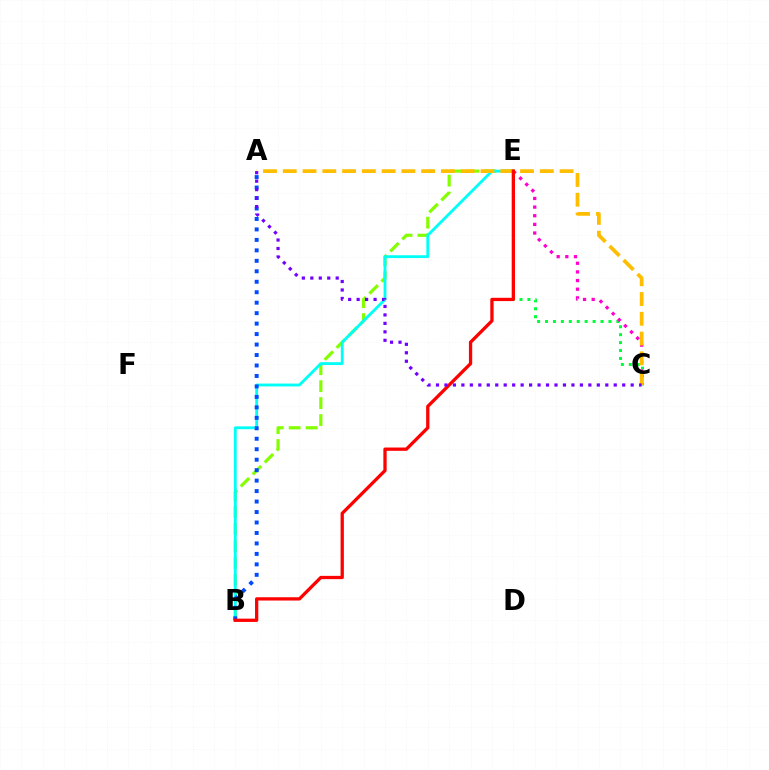{('B', 'E'): [{'color': '#84ff00', 'line_style': 'dashed', 'thickness': 2.3}, {'color': '#00fff6', 'line_style': 'solid', 'thickness': 2.05}, {'color': '#ff0000', 'line_style': 'solid', 'thickness': 2.36}], ('A', 'B'): [{'color': '#004bff', 'line_style': 'dotted', 'thickness': 2.84}], ('C', 'E'): [{'color': '#00ff39', 'line_style': 'dotted', 'thickness': 2.15}, {'color': '#ff00cf', 'line_style': 'dotted', 'thickness': 2.35}], ('A', 'C'): [{'color': '#ffbd00', 'line_style': 'dashed', 'thickness': 2.69}, {'color': '#7200ff', 'line_style': 'dotted', 'thickness': 2.3}]}